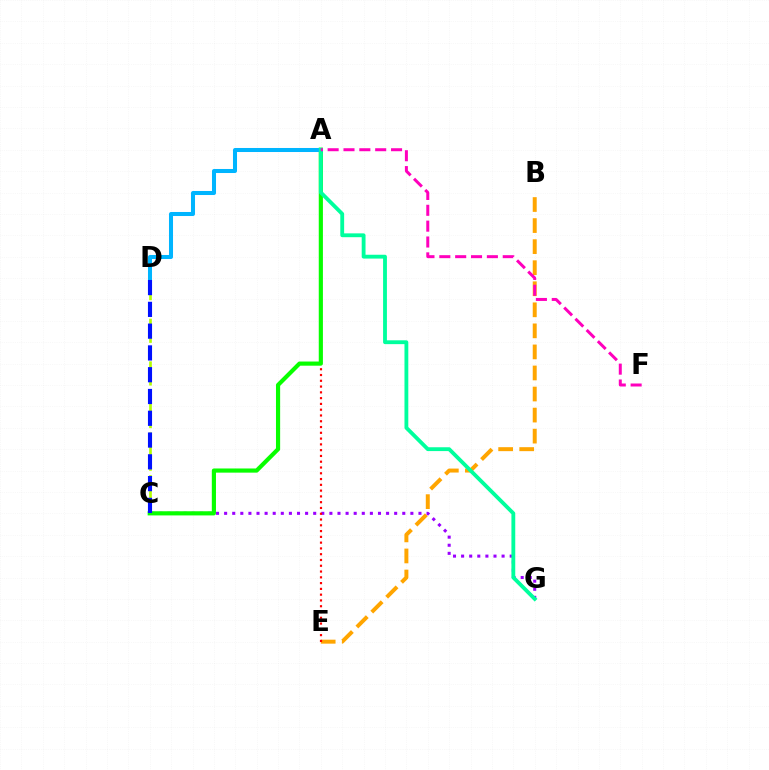{('B', 'E'): [{'color': '#ffa500', 'line_style': 'dashed', 'thickness': 2.86}], ('C', 'G'): [{'color': '#9b00ff', 'line_style': 'dotted', 'thickness': 2.2}], ('A', 'E'): [{'color': '#ff0000', 'line_style': 'dotted', 'thickness': 1.57}], ('C', 'D'): [{'color': '#b3ff00', 'line_style': 'dashed', 'thickness': 1.93}, {'color': '#0010ff', 'line_style': 'dashed', 'thickness': 2.96}], ('A', 'C'): [{'color': '#08ff00', 'line_style': 'solid', 'thickness': 3.0}], ('A', 'D'): [{'color': '#00b5ff', 'line_style': 'solid', 'thickness': 2.9}], ('A', 'G'): [{'color': '#00ff9d', 'line_style': 'solid', 'thickness': 2.76}], ('A', 'F'): [{'color': '#ff00bd', 'line_style': 'dashed', 'thickness': 2.15}]}